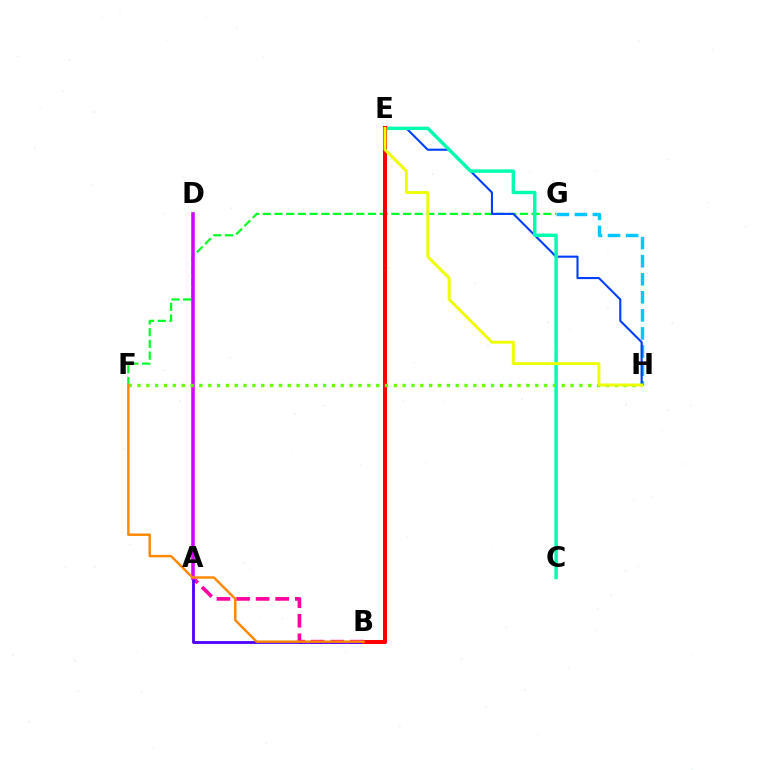{('A', 'B'): [{'color': '#ff00a0', 'line_style': 'dashed', 'thickness': 2.66}, {'color': '#4f00ff', 'line_style': 'solid', 'thickness': 2.04}], ('G', 'H'): [{'color': '#00c7ff', 'line_style': 'dashed', 'thickness': 2.45}], ('F', 'G'): [{'color': '#00ff27', 'line_style': 'dashed', 'thickness': 1.59}], ('E', 'H'): [{'color': '#003fff', 'line_style': 'solid', 'thickness': 1.51}, {'color': '#eeff00', 'line_style': 'solid', 'thickness': 2.08}], ('A', 'D'): [{'color': '#d600ff', 'line_style': 'solid', 'thickness': 2.56}], ('C', 'E'): [{'color': '#00ffaf', 'line_style': 'solid', 'thickness': 2.47}], ('B', 'E'): [{'color': '#ff0000', 'line_style': 'solid', 'thickness': 2.91}], ('F', 'H'): [{'color': '#66ff00', 'line_style': 'dotted', 'thickness': 2.4}], ('B', 'F'): [{'color': '#ff8800', 'line_style': 'solid', 'thickness': 1.75}]}